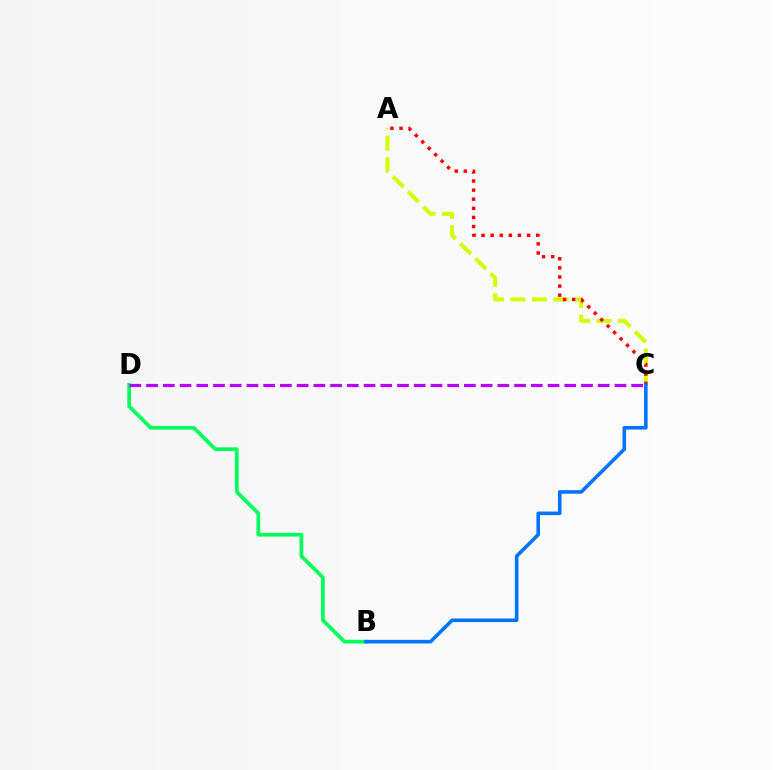{('A', 'C'): [{'color': '#d1ff00', 'line_style': 'dashed', 'thickness': 2.92}, {'color': '#ff0000', 'line_style': 'dotted', 'thickness': 2.47}], ('B', 'D'): [{'color': '#00ff5c', 'line_style': 'solid', 'thickness': 2.68}], ('C', 'D'): [{'color': '#b900ff', 'line_style': 'dashed', 'thickness': 2.27}], ('B', 'C'): [{'color': '#0074ff', 'line_style': 'solid', 'thickness': 2.58}]}